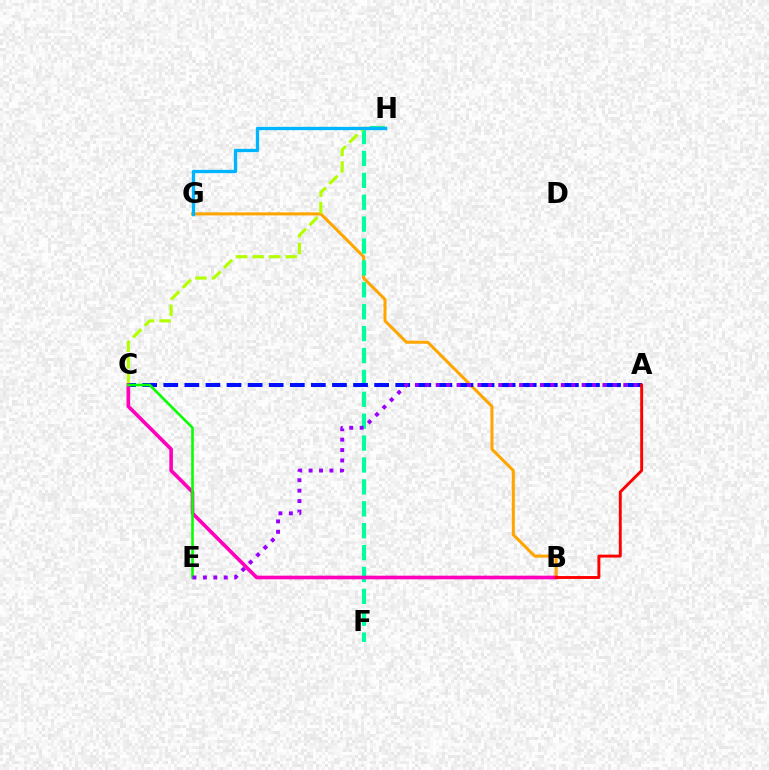{('B', 'G'): [{'color': '#ffa500', 'line_style': 'solid', 'thickness': 2.19}], ('F', 'H'): [{'color': '#00ff9d', 'line_style': 'dashed', 'thickness': 2.97}], ('C', 'H'): [{'color': '#b3ff00', 'line_style': 'dashed', 'thickness': 2.24}], ('A', 'C'): [{'color': '#0010ff', 'line_style': 'dashed', 'thickness': 2.86}], ('G', 'H'): [{'color': '#00b5ff', 'line_style': 'solid', 'thickness': 2.39}], ('B', 'C'): [{'color': '#ff00bd', 'line_style': 'solid', 'thickness': 2.63}], ('C', 'E'): [{'color': '#08ff00', 'line_style': 'solid', 'thickness': 1.89}], ('A', 'E'): [{'color': '#9b00ff', 'line_style': 'dotted', 'thickness': 2.83}], ('A', 'B'): [{'color': '#ff0000', 'line_style': 'solid', 'thickness': 2.09}]}